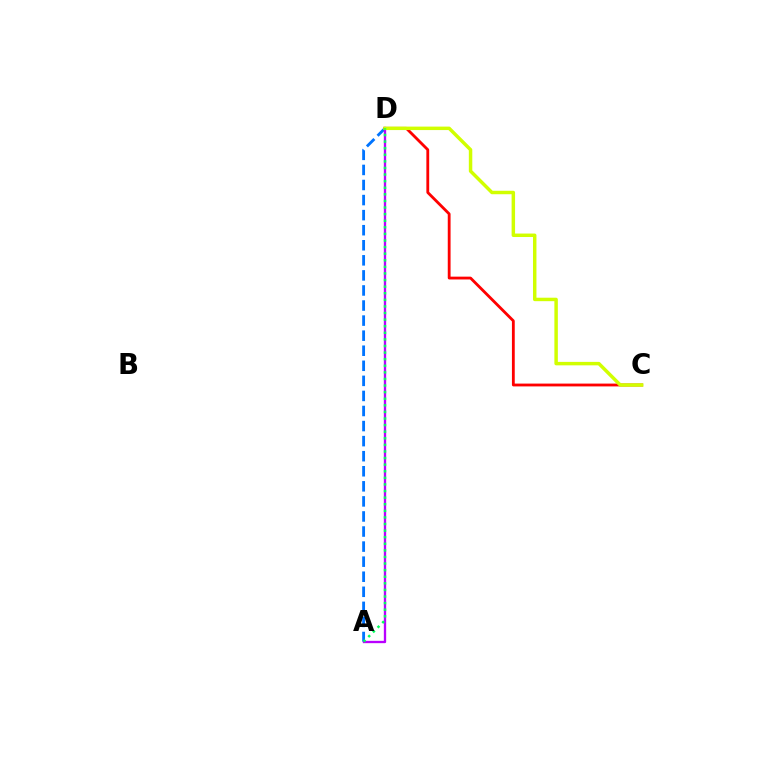{('A', 'D'): [{'color': '#0074ff', 'line_style': 'dashed', 'thickness': 2.05}, {'color': '#b900ff', 'line_style': 'solid', 'thickness': 1.68}, {'color': '#00ff5c', 'line_style': 'dotted', 'thickness': 1.79}], ('C', 'D'): [{'color': '#ff0000', 'line_style': 'solid', 'thickness': 2.03}, {'color': '#d1ff00', 'line_style': 'solid', 'thickness': 2.5}]}